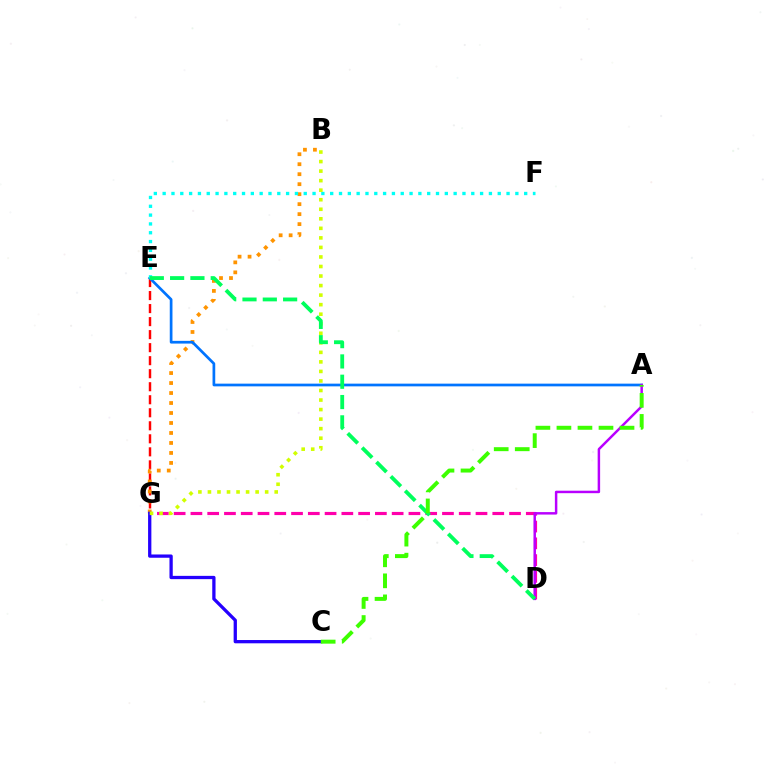{('E', 'G'): [{'color': '#ff0000', 'line_style': 'dashed', 'thickness': 1.77}], ('D', 'G'): [{'color': '#ff00ac', 'line_style': 'dashed', 'thickness': 2.28}], ('B', 'G'): [{'color': '#ff9400', 'line_style': 'dotted', 'thickness': 2.71}, {'color': '#d1ff00', 'line_style': 'dotted', 'thickness': 2.59}], ('C', 'G'): [{'color': '#2500ff', 'line_style': 'solid', 'thickness': 2.36}], ('A', 'E'): [{'color': '#0074ff', 'line_style': 'solid', 'thickness': 1.95}], ('E', 'F'): [{'color': '#00fff6', 'line_style': 'dotted', 'thickness': 2.4}], ('A', 'D'): [{'color': '#b900ff', 'line_style': 'solid', 'thickness': 1.78}], ('D', 'E'): [{'color': '#00ff5c', 'line_style': 'dashed', 'thickness': 2.76}], ('A', 'C'): [{'color': '#3dff00', 'line_style': 'dashed', 'thickness': 2.86}]}